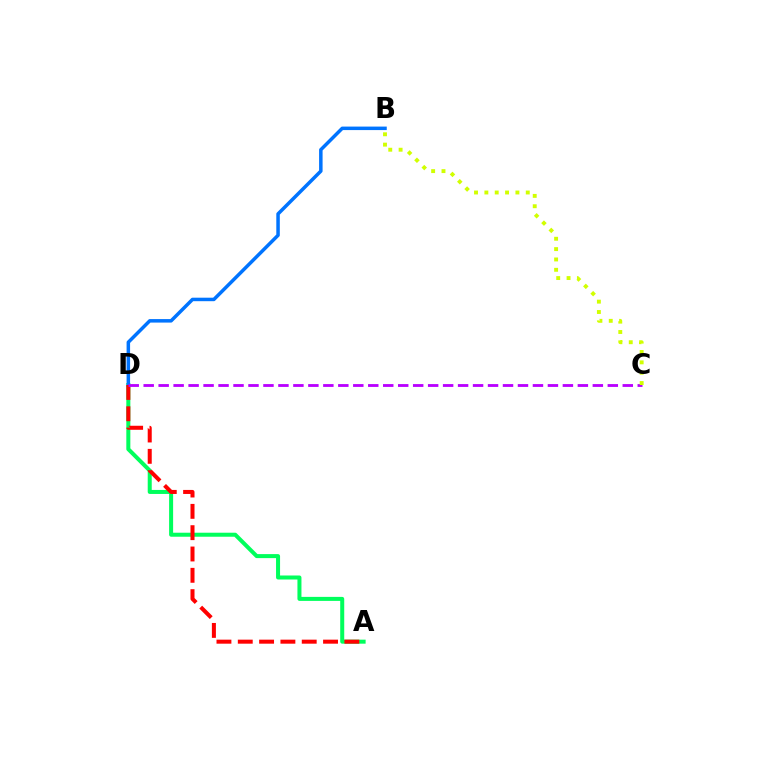{('A', 'D'): [{'color': '#00ff5c', 'line_style': 'solid', 'thickness': 2.89}, {'color': '#ff0000', 'line_style': 'dashed', 'thickness': 2.9}], ('B', 'D'): [{'color': '#0074ff', 'line_style': 'solid', 'thickness': 2.52}], ('C', 'D'): [{'color': '#b900ff', 'line_style': 'dashed', 'thickness': 2.03}], ('B', 'C'): [{'color': '#d1ff00', 'line_style': 'dotted', 'thickness': 2.81}]}